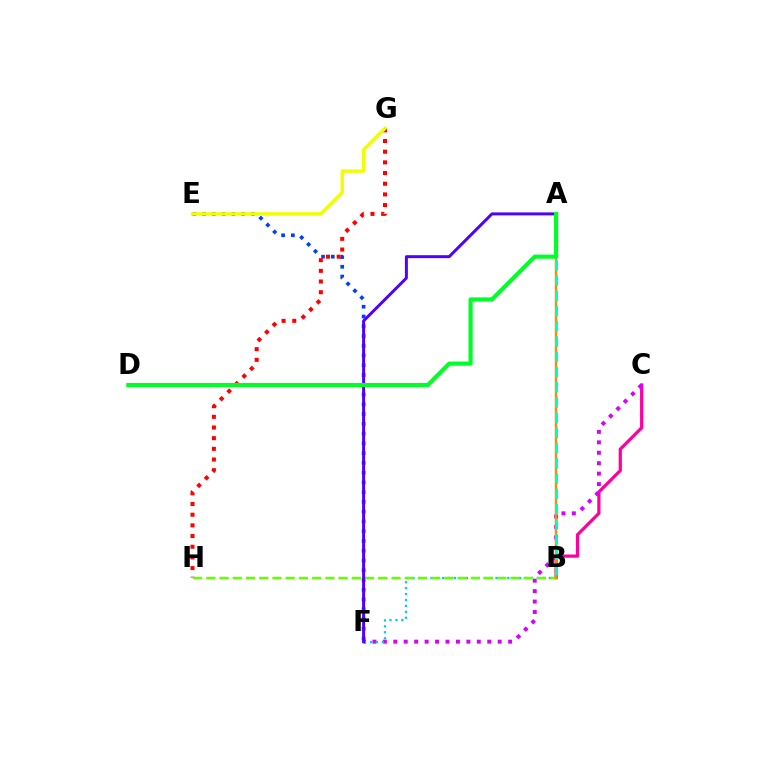{('B', 'C'): [{'color': '#ff00a0', 'line_style': 'solid', 'thickness': 2.33}], ('C', 'F'): [{'color': '#d600ff', 'line_style': 'dotted', 'thickness': 2.84}], ('B', 'F'): [{'color': '#00c7ff', 'line_style': 'dotted', 'thickness': 1.61}], ('E', 'F'): [{'color': '#003fff', 'line_style': 'dotted', 'thickness': 2.65}], ('G', 'H'): [{'color': '#ff0000', 'line_style': 'dotted', 'thickness': 2.9}], ('B', 'H'): [{'color': '#66ff00', 'line_style': 'dashed', 'thickness': 1.8}], ('A', 'B'): [{'color': '#ff8800', 'line_style': 'solid', 'thickness': 1.77}, {'color': '#00ffaf', 'line_style': 'dashed', 'thickness': 2.07}], ('E', 'G'): [{'color': '#eeff00', 'line_style': 'solid', 'thickness': 2.42}], ('A', 'F'): [{'color': '#4f00ff', 'line_style': 'solid', 'thickness': 2.14}], ('A', 'D'): [{'color': '#00ff27', 'line_style': 'solid', 'thickness': 2.97}]}